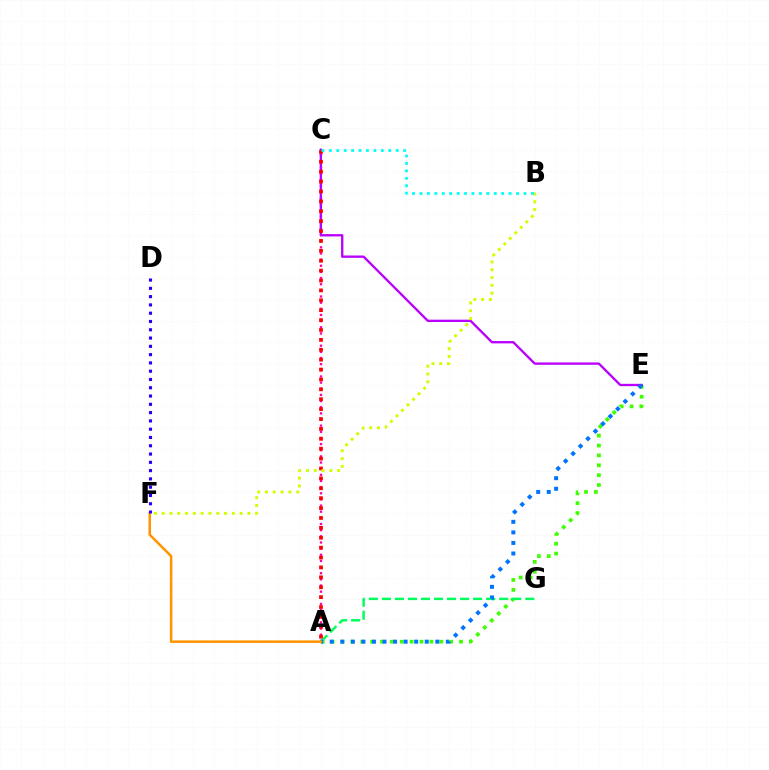{('A', 'E'): [{'color': '#3dff00', 'line_style': 'dotted', 'thickness': 2.68}, {'color': '#0074ff', 'line_style': 'dotted', 'thickness': 2.87}], ('A', 'C'): [{'color': '#ff00ac', 'line_style': 'dotted', 'thickness': 1.67}, {'color': '#ff0000', 'line_style': 'dotted', 'thickness': 2.69}], ('C', 'E'): [{'color': '#b900ff', 'line_style': 'solid', 'thickness': 1.68}], ('A', 'G'): [{'color': '#00ff5c', 'line_style': 'dashed', 'thickness': 1.77}], ('B', 'F'): [{'color': '#d1ff00', 'line_style': 'dotted', 'thickness': 2.12}], ('B', 'C'): [{'color': '#00fff6', 'line_style': 'dotted', 'thickness': 2.02}], ('A', 'F'): [{'color': '#ff9400', 'line_style': 'solid', 'thickness': 1.82}], ('D', 'F'): [{'color': '#2500ff', 'line_style': 'dotted', 'thickness': 2.25}]}